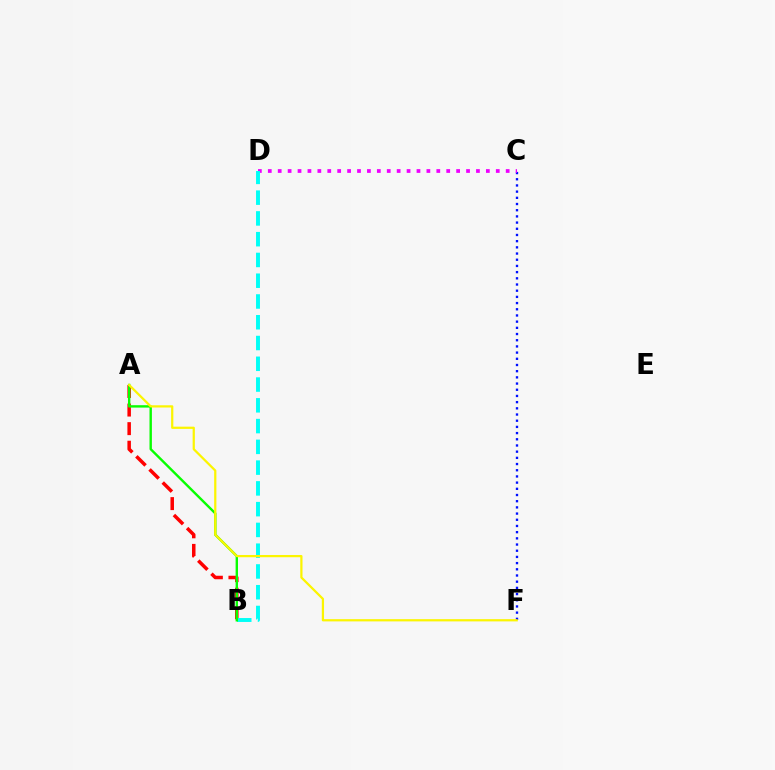{('C', 'F'): [{'color': '#0010ff', 'line_style': 'dotted', 'thickness': 1.68}], ('A', 'B'): [{'color': '#ff0000', 'line_style': 'dashed', 'thickness': 2.52}, {'color': '#08ff00', 'line_style': 'solid', 'thickness': 1.72}], ('C', 'D'): [{'color': '#ee00ff', 'line_style': 'dotted', 'thickness': 2.69}], ('B', 'D'): [{'color': '#00fff6', 'line_style': 'dashed', 'thickness': 2.82}], ('A', 'F'): [{'color': '#fcf500', 'line_style': 'solid', 'thickness': 1.61}]}